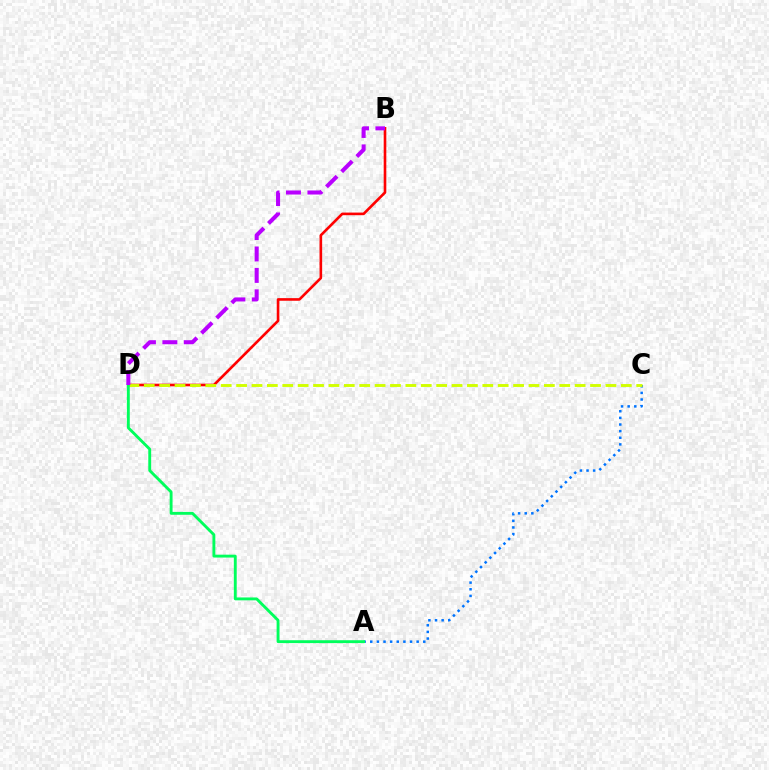{('A', 'C'): [{'color': '#0074ff', 'line_style': 'dotted', 'thickness': 1.8}], ('B', 'D'): [{'color': '#ff0000', 'line_style': 'solid', 'thickness': 1.89}, {'color': '#b900ff', 'line_style': 'dashed', 'thickness': 2.91}], ('C', 'D'): [{'color': '#d1ff00', 'line_style': 'dashed', 'thickness': 2.09}], ('A', 'D'): [{'color': '#00ff5c', 'line_style': 'solid', 'thickness': 2.07}]}